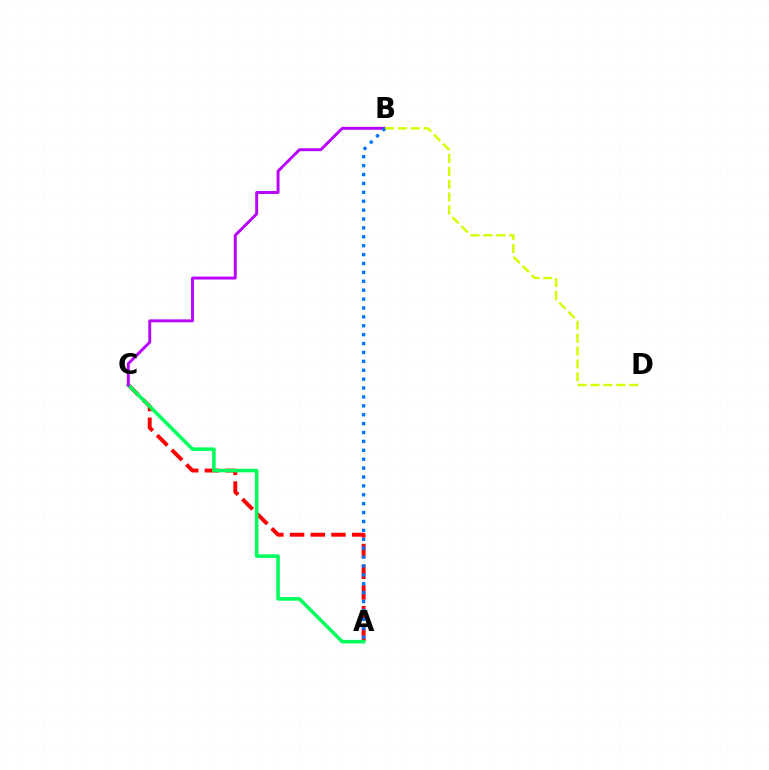{('A', 'C'): [{'color': '#ff0000', 'line_style': 'dashed', 'thickness': 2.81}, {'color': '#00ff5c', 'line_style': 'solid', 'thickness': 2.55}], ('B', 'C'): [{'color': '#b900ff', 'line_style': 'solid', 'thickness': 2.09}], ('A', 'B'): [{'color': '#0074ff', 'line_style': 'dotted', 'thickness': 2.42}], ('B', 'D'): [{'color': '#d1ff00', 'line_style': 'dashed', 'thickness': 1.75}]}